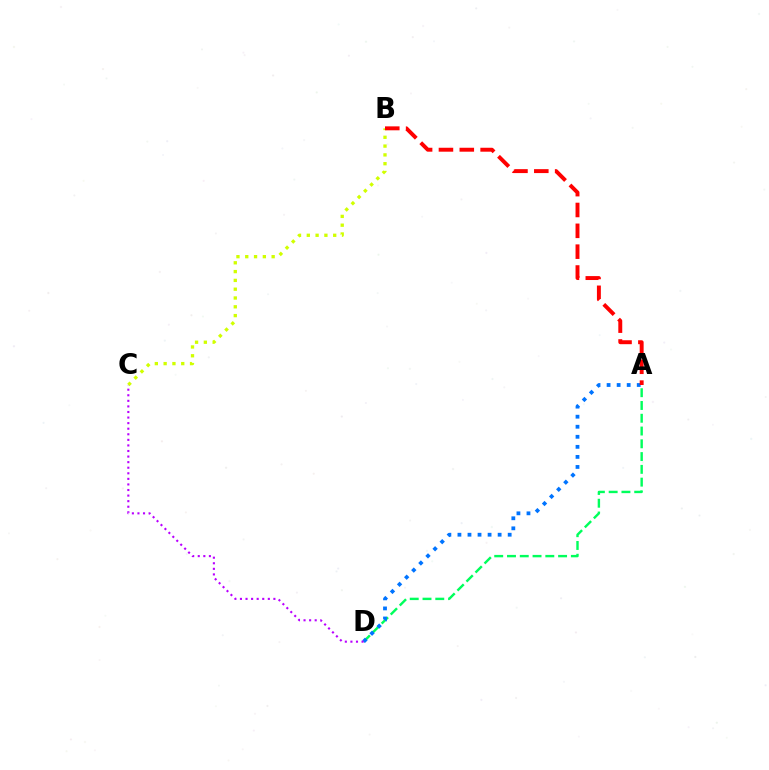{('B', 'C'): [{'color': '#d1ff00', 'line_style': 'dotted', 'thickness': 2.39}], ('A', 'D'): [{'color': '#00ff5c', 'line_style': 'dashed', 'thickness': 1.74}, {'color': '#0074ff', 'line_style': 'dotted', 'thickness': 2.73}], ('A', 'B'): [{'color': '#ff0000', 'line_style': 'dashed', 'thickness': 2.83}], ('C', 'D'): [{'color': '#b900ff', 'line_style': 'dotted', 'thickness': 1.51}]}